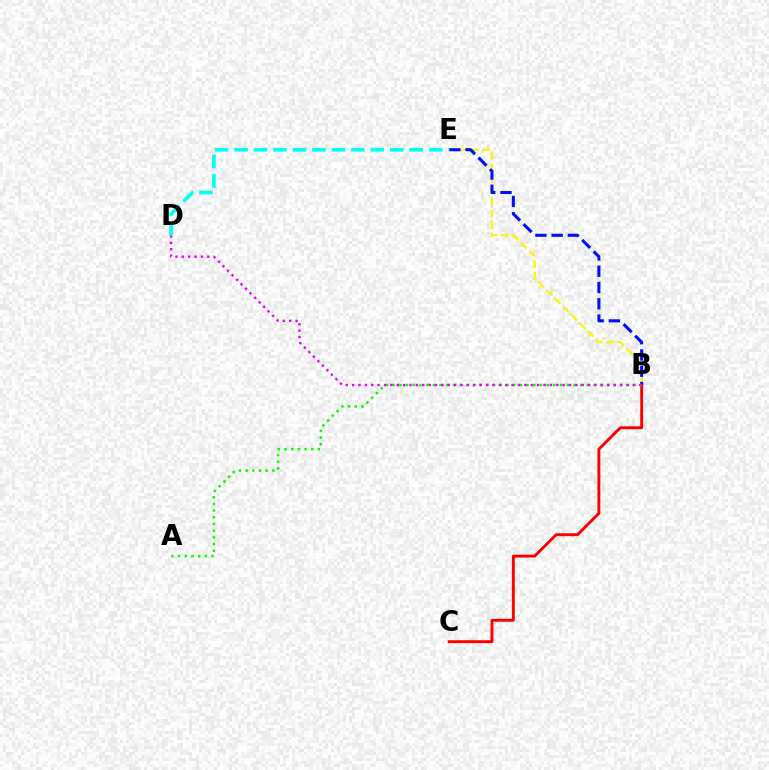{('B', 'C'): [{'color': '#ff0000', 'line_style': 'solid', 'thickness': 2.08}], ('B', 'E'): [{'color': '#fcf500', 'line_style': 'dashed', 'thickness': 1.57}, {'color': '#0010ff', 'line_style': 'dashed', 'thickness': 2.21}], ('A', 'B'): [{'color': '#08ff00', 'line_style': 'dotted', 'thickness': 1.82}], ('B', 'D'): [{'color': '#ee00ff', 'line_style': 'dotted', 'thickness': 1.73}], ('D', 'E'): [{'color': '#00fff6', 'line_style': 'dashed', 'thickness': 2.64}]}